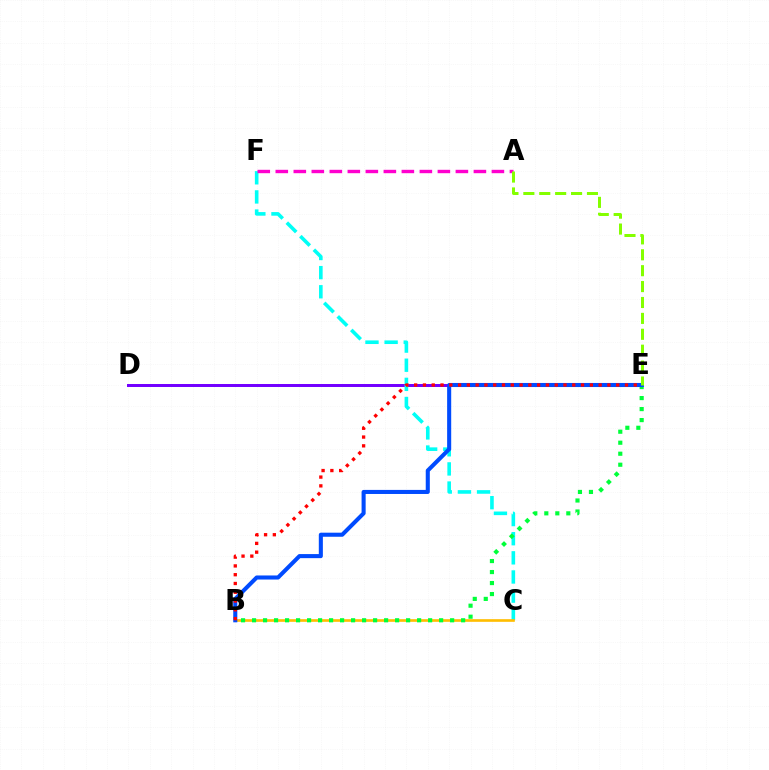{('D', 'E'): [{'color': '#7200ff', 'line_style': 'solid', 'thickness': 2.15}], ('C', 'F'): [{'color': '#00fff6', 'line_style': 'dashed', 'thickness': 2.6}], ('B', 'C'): [{'color': '#ffbd00', 'line_style': 'solid', 'thickness': 1.91}], ('B', 'E'): [{'color': '#00ff39', 'line_style': 'dotted', 'thickness': 2.99}, {'color': '#004bff', 'line_style': 'solid', 'thickness': 2.93}, {'color': '#ff0000', 'line_style': 'dotted', 'thickness': 2.39}], ('A', 'F'): [{'color': '#ff00cf', 'line_style': 'dashed', 'thickness': 2.45}], ('A', 'E'): [{'color': '#84ff00', 'line_style': 'dashed', 'thickness': 2.16}]}